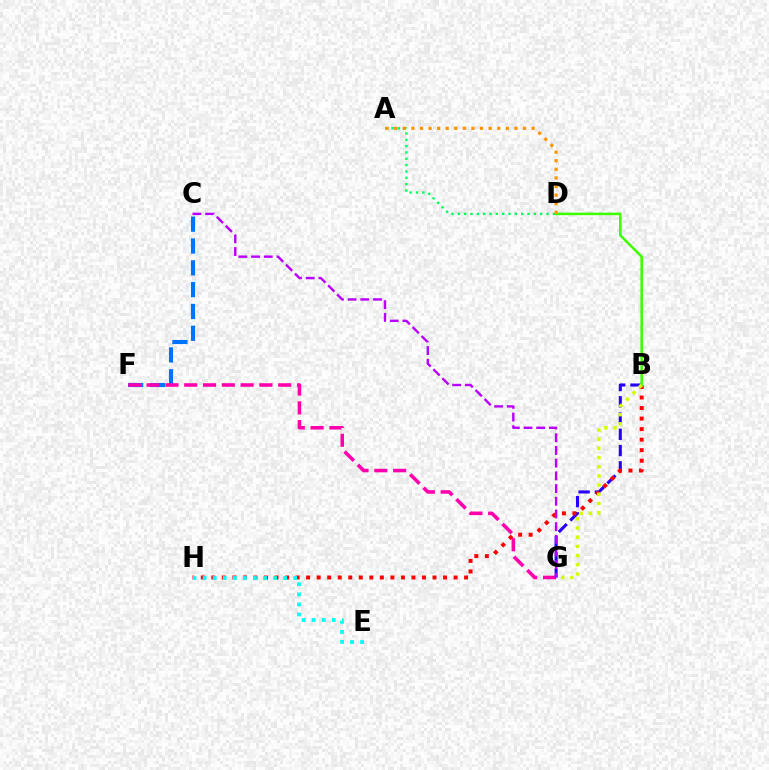{('C', 'F'): [{'color': '#0074ff', 'line_style': 'dashed', 'thickness': 2.96}], ('F', 'G'): [{'color': '#ff00ac', 'line_style': 'dashed', 'thickness': 2.55}], ('B', 'G'): [{'color': '#2500ff', 'line_style': 'dashed', 'thickness': 2.21}, {'color': '#d1ff00', 'line_style': 'dotted', 'thickness': 2.5}], ('B', 'H'): [{'color': '#ff0000', 'line_style': 'dotted', 'thickness': 2.86}], ('B', 'D'): [{'color': '#3dff00', 'line_style': 'solid', 'thickness': 1.85}], ('A', 'D'): [{'color': '#00ff5c', 'line_style': 'dotted', 'thickness': 1.72}, {'color': '#ff9400', 'line_style': 'dotted', 'thickness': 2.33}], ('C', 'G'): [{'color': '#b900ff', 'line_style': 'dashed', 'thickness': 1.72}], ('E', 'H'): [{'color': '#00fff6', 'line_style': 'dotted', 'thickness': 2.74}]}